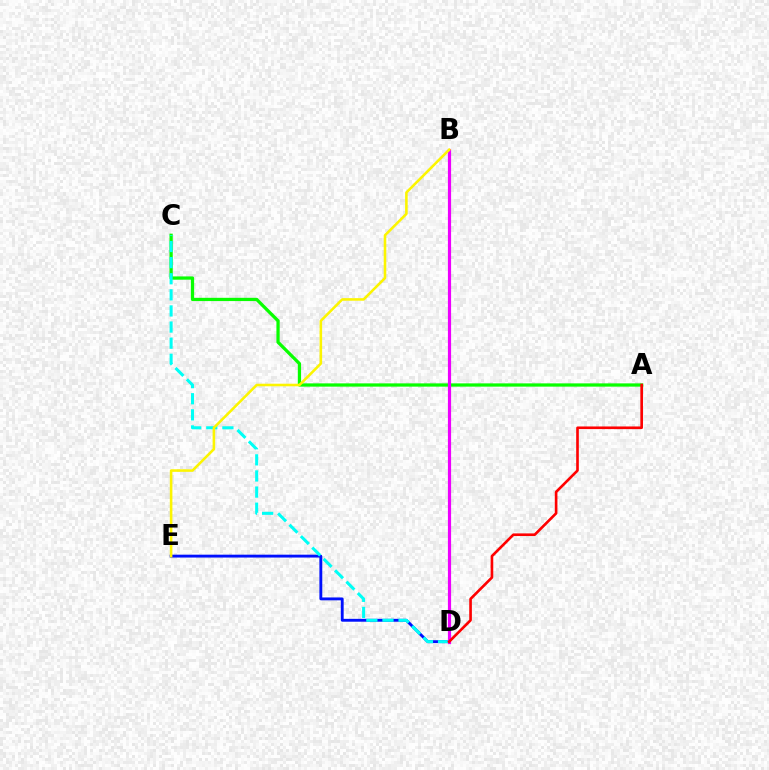{('D', 'E'): [{'color': '#0010ff', 'line_style': 'solid', 'thickness': 2.07}], ('A', 'C'): [{'color': '#08ff00', 'line_style': 'solid', 'thickness': 2.35}], ('C', 'D'): [{'color': '#00fff6', 'line_style': 'dashed', 'thickness': 2.19}], ('B', 'D'): [{'color': '#ee00ff', 'line_style': 'solid', 'thickness': 2.29}], ('A', 'D'): [{'color': '#ff0000', 'line_style': 'solid', 'thickness': 1.9}], ('B', 'E'): [{'color': '#fcf500', 'line_style': 'solid', 'thickness': 1.85}]}